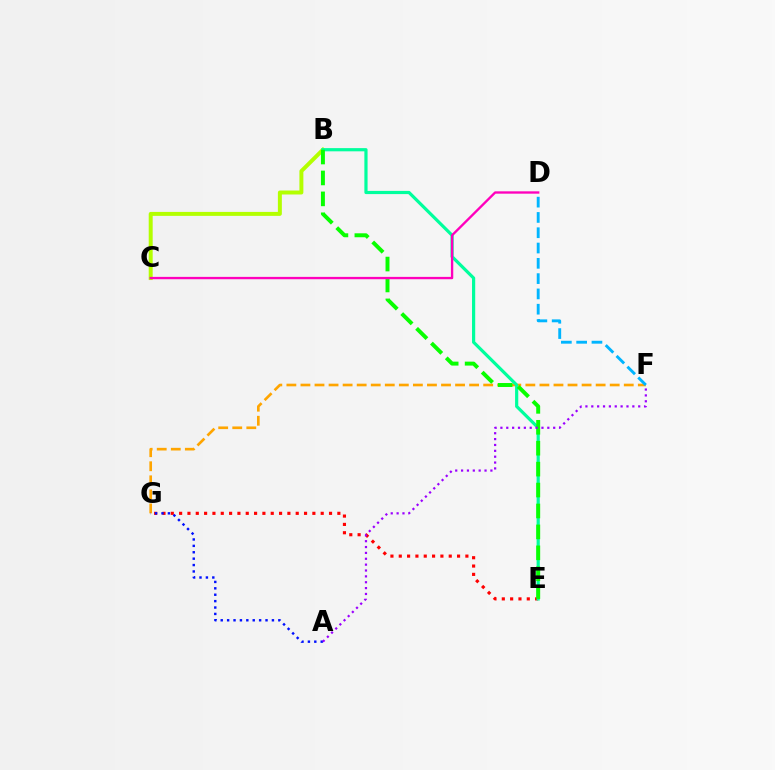{('B', 'C'): [{'color': '#b3ff00', 'line_style': 'solid', 'thickness': 2.86}], ('E', 'G'): [{'color': '#ff0000', 'line_style': 'dotted', 'thickness': 2.26}], ('F', 'G'): [{'color': '#ffa500', 'line_style': 'dashed', 'thickness': 1.91}], ('B', 'E'): [{'color': '#00ff9d', 'line_style': 'solid', 'thickness': 2.3}, {'color': '#08ff00', 'line_style': 'dashed', 'thickness': 2.84}], ('C', 'D'): [{'color': '#ff00bd', 'line_style': 'solid', 'thickness': 1.69}], ('A', 'G'): [{'color': '#0010ff', 'line_style': 'dotted', 'thickness': 1.74}], ('D', 'F'): [{'color': '#00b5ff', 'line_style': 'dashed', 'thickness': 2.08}], ('A', 'F'): [{'color': '#9b00ff', 'line_style': 'dotted', 'thickness': 1.59}]}